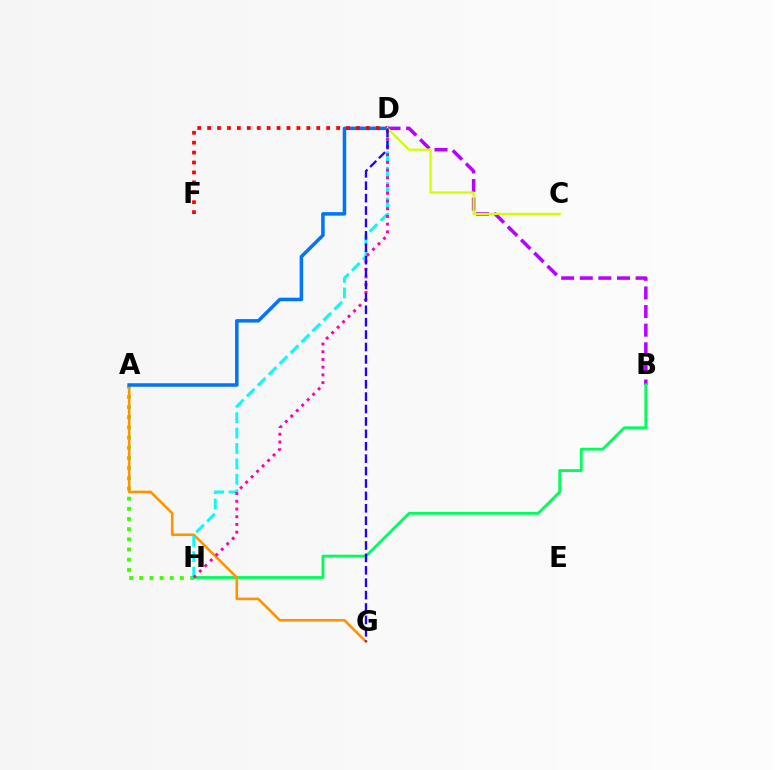{('B', 'D'): [{'color': '#b900ff', 'line_style': 'dashed', 'thickness': 2.53}], ('A', 'H'): [{'color': '#3dff00', 'line_style': 'dotted', 'thickness': 2.76}], ('B', 'H'): [{'color': '#00ff5c', 'line_style': 'solid', 'thickness': 2.04}], ('A', 'G'): [{'color': '#ff9400', 'line_style': 'solid', 'thickness': 1.87}], ('A', 'D'): [{'color': '#0074ff', 'line_style': 'solid', 'thickness': 2.53}], ('D', 'F'): [{'color': '#ff0000', 'line_style': 'dotted', 'thickness': 2.7}], ('D', 'H'): [{'color': '#00fff6', 'line_style': 'dashed', 'thickness': 2.09}, {'color': '#ff00ac', 'line_style': 'dotted', 'thickness': 2.1}], ('C', 'D'): [{'color': '#d1ff00', 'line_style': 'solid', 'thickness': 1.59}], ('D', 'G'): [{'color': '#2500ff', 'line_style': 'dashed', 'thickness': 1.69}]}